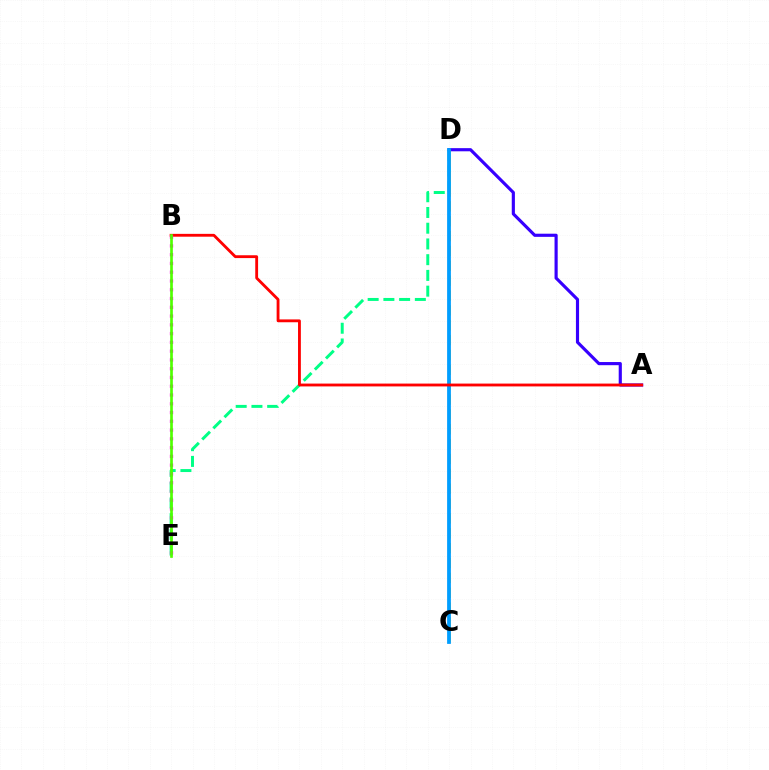{('D', 'E'): [{'color': '#00ff86', 'line_style': 'dashed', 'thickness': 2.14}], ('A', 'D'): [{'color': '#3700ff', 'line_style': 'solid', 'thickness': 2.27}], ('C', 'D'): [{'color': '#ffd500', 'line_style': 'dashed', 'thickness': 2.02}, {'color': '#009eff', 'line_style': 'solid', 'thickness': 2.72}], ('A', 'B'): [{'color': '#ff0000', 'line_style': 'solid', 'thickness': 2.04}], ('B', 'E'): [{'color': '#ff00ed', 'line_style': 'dotted', 'thickness': 2.38}, {'color': '#4fff00', 'line_style': 'solid', 'thickness': 1.93}]}